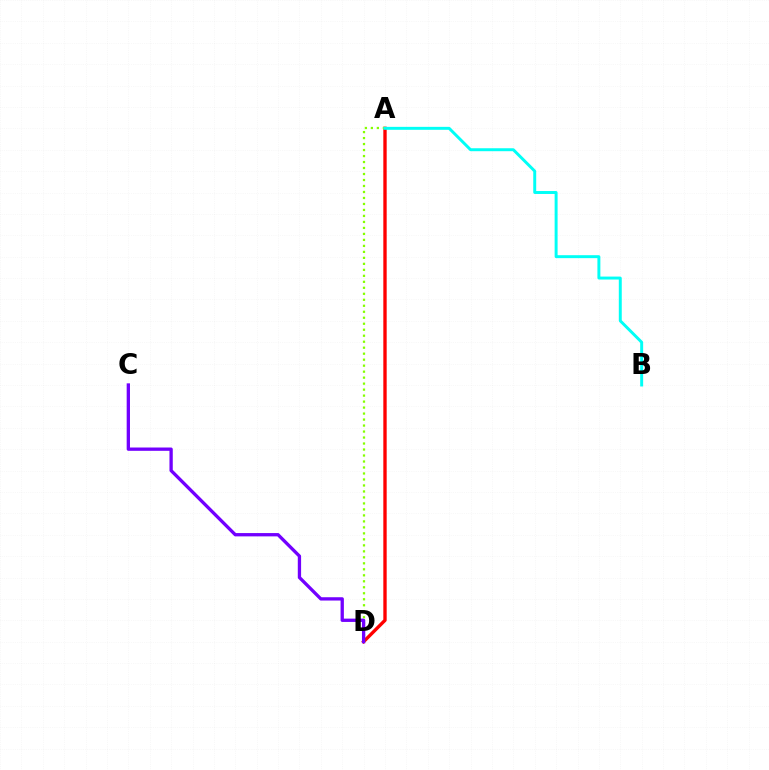{('A', 'D'): [{'color': '#ff0000', 'line_style': 'solid', 'thickness': 2.42}, {'color': '#84ff00', 'line_style': 'dotted', 'thickness': 1.63}], ('C', 'D'): [{'color': '#7200ff', 'line_style': 'solid', 'thickness': 2.38}], ('A', 'B'): [{'color': '#00fff6', 'line_style': 'solid', 'thickness': 2.13}]}